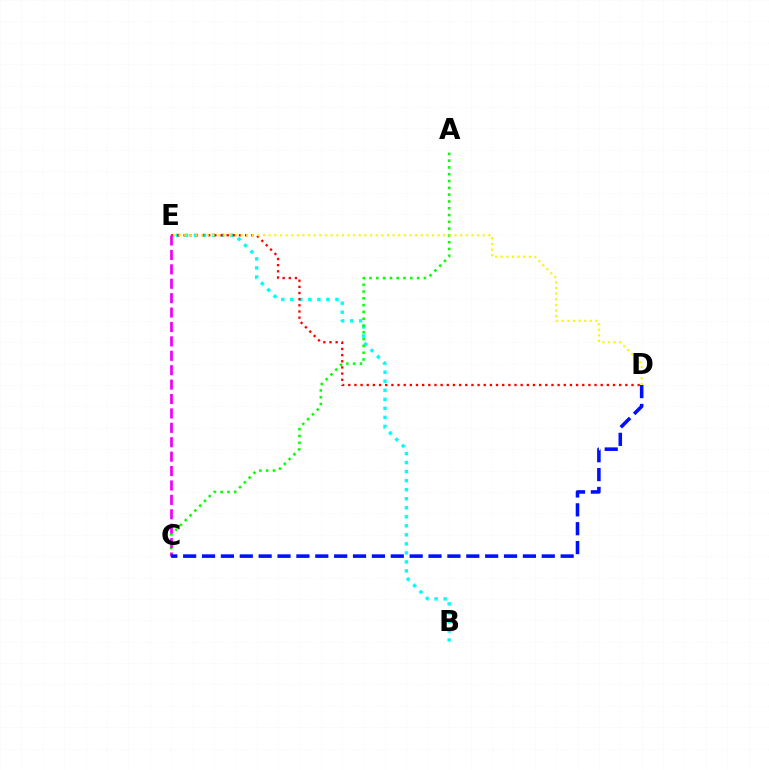{('B', 'E'): [{'color': '#00fff6', 'line_style': 'dotted', 'thickness': 2.45}], ('A', 'C'): [{'color': '#08ff00', 'line_style': 'dotted', 'thickness': 1.85}], ('D', 'E'): [{'color': '#ff0000', 'line_style': 'dotted', 'thickness': 1.67}, {'color': '#fcf500', 'line_style': 'dotted', 'thickness': 1.53}], ('C', 'E'): [{'color': '#ee00ff', 'line_style': 'dashed', 'thickness': 1.96}], ('C', 'D'): [{'color': '#0010ff', 'line_style': 'dashed', 'thickness': 2.56}]}